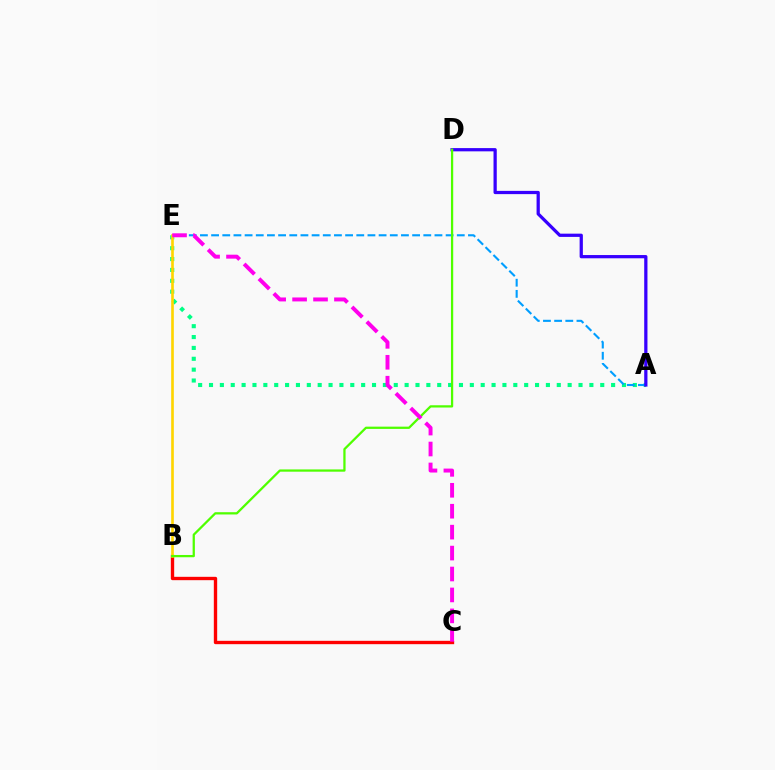{('A', 'E'): [{'color': '#00ff86', 'line_style': 'dotted', 'thickness': 2.95}, {'color': '#009eff', 'line_style': 'dashed', 'thickness': 1.52}], ('B', 'C'): [{'color': '#ff0000', 'line_style': 'solid', 'thickness': 2.42}], ('A', 'D'): [{'color': '#3700ff', 'line_style': 'solid', 'thickness': 2.34}], ('B', 'E'): [{'color': '#ffd500', 'line_style': 'solid', 'thickness': 1.9}], ('B', 'D'): [{'color': '#4fff00', 'line_style': 'solid', 'thickness': 1.63}], ('C', 'E'): [{'color': '#ff00ed', 'line_style': 'dashed', 'thickness': 2.84}]}